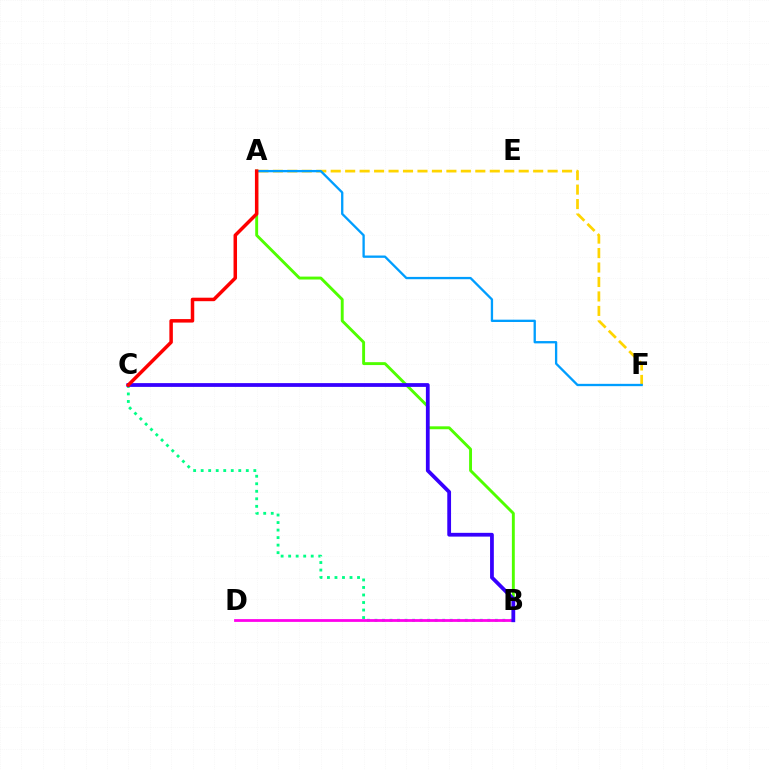{('B', 'C'): [{'color': '#00ff86', 'line_style': 'dotted', 'thickness': 2.04}, {'color': '#3700ff', 'line_style': 'solid', 'thickness': 2.71}], ('A', 'B'): [{'color': '#4fff00', 'line_style': 'solid', 'thickness': 2.09}], ('B', 'D'): [{'color': '#ff00ed', 'line_style': 'solid', 'thickness': 2.0}], ('A', 'F'): [{'color': '#ffd500', 'line_style': 'dashed', 'thickness': 1.96}, {'color': '#009eff', 'line_style': 'solid', 'thickness': 1.67}], ('A', 'C'): [{'color': '#ff0000', 'line_style': 'solid', 'thickness': 2.51}]}